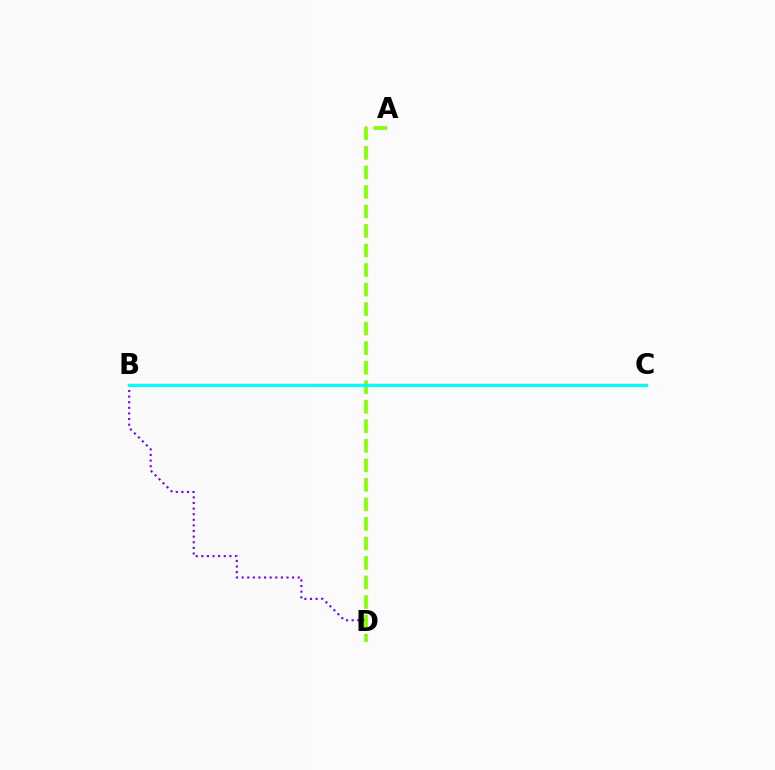{('B', 'D'): [{'color': '#7200ff', 'line_style': 'dotted', 'thickness': 1.52}], ('A', 'D'): [{'color': '#84ff00', 'line_style': 'dashed', 'thickness': 2.65}], ('B', 'C'): [{'color': '#ff0000', 'line_style': 'solid', 'thickness': 1.54}, {'color': '#00fff6', 'line_style': 'solid', 'thickness': 2.35}]}